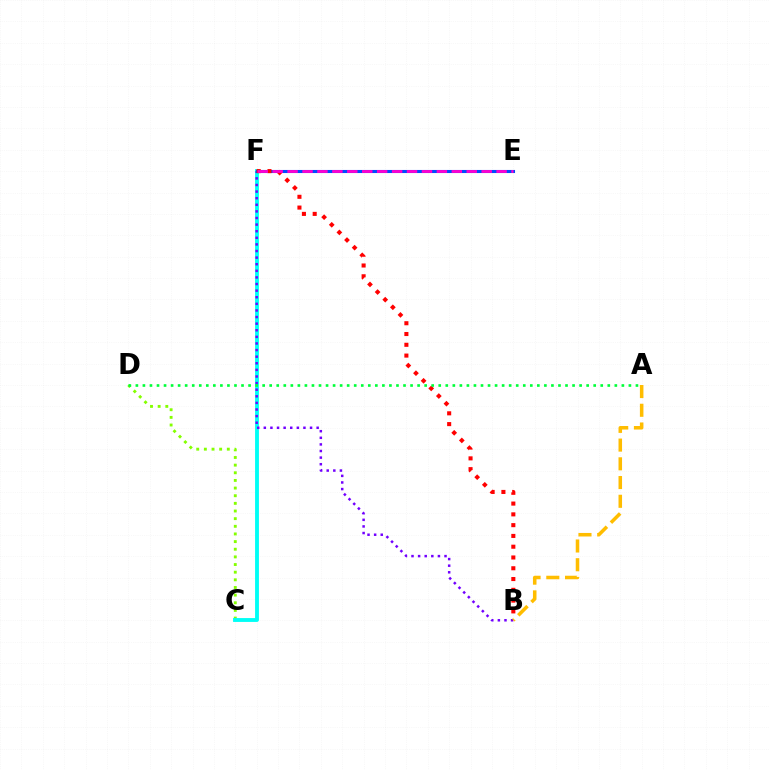{('C', 'D'): [{'color': '#84ff00', 'line_style': 'dotted', 'thickness': 2.08}], ('C', 'F'): [{'color': '#00fff6', 'line_style': 'solid', 'thickness': 2.78}], ('B', 'F'): [{'color': '#7200ff', 'line_style': 'dotted', 'thickness': 1.79}, {'color': '#ff0000', 'line_style': 'dotted', 'thickness': 2.93}], ('E', 'F'): [{'color': '#004bff', 'line_style': 'solid', 'thickness': 2.22}, {'color': '#ff00cf', 'line_style': 'dashed', 'thickness': 2.03}], ('A', 'D'): [{'color': '#00ff39', 'line_style': 'dotted', 'thickness': 1.91}], ('A', 'B'): [{'color': '#ffbd00', 'line_style': 'dashed', 'thickness': 2.55}]}